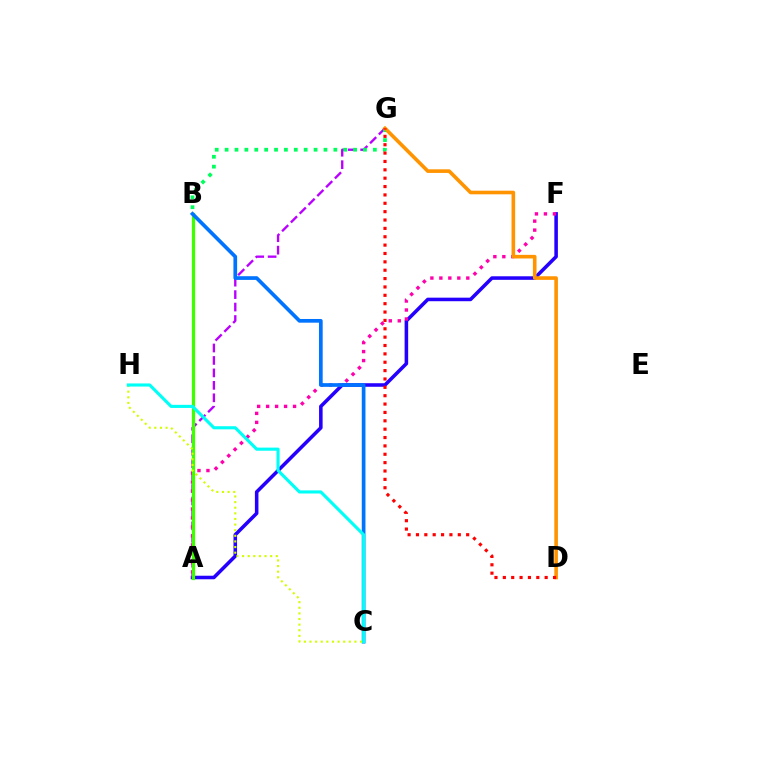{('A', 'F'): [{'color': '#2500ff', 'line_style': 'solid', 'thickness': 2.56}, {'color': '#ff00ac', 'line_style': 'dotted', 'thickness': 2.44}], ('A', 'G'): [{'color': '#b900ff', 'line_style': 'dashed', 'thickness': 1.69}], ('A', 'B'): [{'color': '#3dff00', 'line_style': 'solid', 'thickness': 2.34}], ('B', 'G'): [{'color': '#00ff5c', 'line_style': 'dotted', 'thickness': 2.69}], ('B', 'C'): [{'color': '#0074ff', 'line_style': 'solid', 'thickness': 2.66}], ('D', 'G'): [{'color': '#ff9400', 'line_style': 'solid', 'thickness': 2.6}, {'color': '#ff0000', 'line_style': 'dotted', 'thickness': 2.27}], ('C', 'H'): [{'color': '#d1ff00', 'line_style': 'dotted', 'thickness': 1.53}, {'color': '#00fff6', 'line_style': 'solid', 'thickness': 2.24}]}